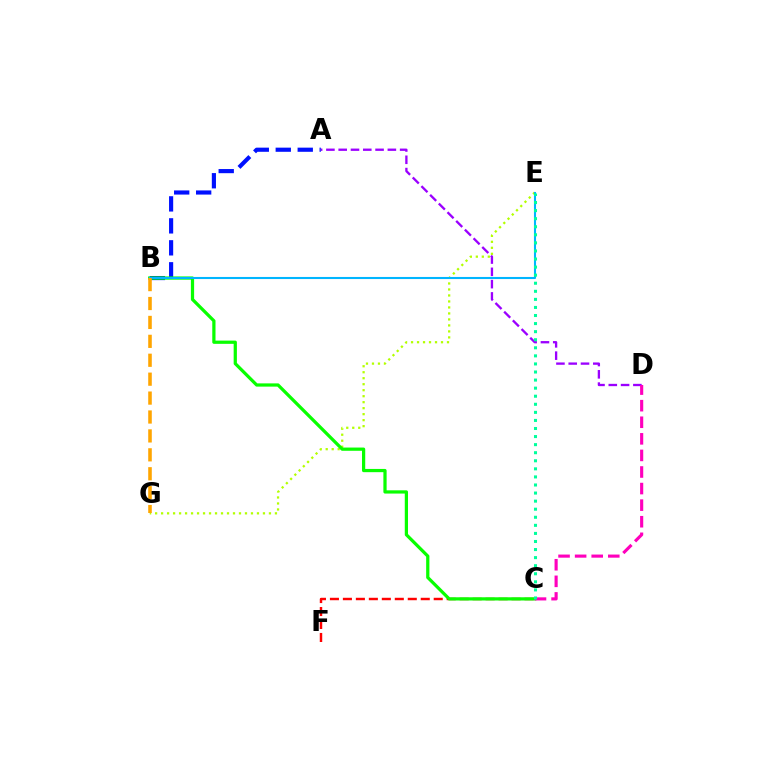{('C', 'F'): [{'color': '#ff0000', 'line_style': 'dashed', 'thickness': 1.76}], ('A', 'B'): [{'color': '#0010ff', 'line_style': 'dashed', 'thickness': 2.98}], ('E', 'G'): [{'color': '#b3ff00', 'line_style': 'dotted', 'thickness': 1.63}], ('B', 'C'): [{'color': '#08ff00', 'line_style': 'solid', 'thickness': 2.33}], ('B', 'E'): [{'color': '#00b5ff', 'line_style': 'solid', 'thickness': 1.5}], ('A', 'D'): [{'color': '#9b00ff', 'line_style': 'dashed', 'thickness': 1.67}], ('C', 'D'): [{'color': '#ff00bd', 'line_style': 'dashed', 'thickness': 2.25}], ('C', 'E'): [{'color': '#00ff9d', 'line_style': 'dotted', 'thickness': 2.19}], ('B', 'G'): [{'color': '#ffa500', 'line_style': 'dashed', 'thickness': 2.57}]}